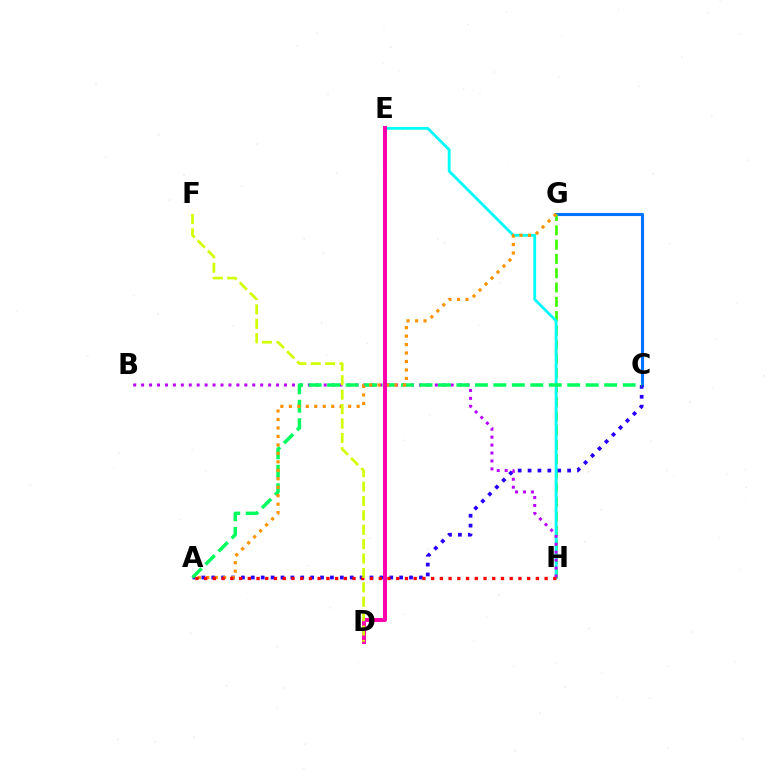{('C', 'G'): [{'color': '#0074ff', 'line_style': 'solid', 'thickness': 2.23}], ('G', 'H'): [{'color': '#3dff00', 'line_style': 'dashed', 'thickness': 1.94}], ('A', 'C'): [{'color': '#2500ff', 'line_style': 'dotted', 'thickness': 2.69}, {'color': '#00ff5c', 'line_style': 'dashed', 'thickness': 2.51}], ('E', 'H'): [{'color': '#00fff6', 'line_style': 'solid', 'thickness': 2.02}], ('B', 'H'): [{'color': '#b900ff', 'line_style': 'dotted', 'thickness': 2.16}], ('A', 'G'): [{'color': '#ff9400', 'line_style': 'dotted', 'thickness': 2.3}], ('D', 'E'): [{'color': '#ff00ac', 'line_style': 'solid', 'thickness': 2.85}], ('A', 'H'): [{'color': '#ff0000', 'line_style': 'dotted', 'thickness': 2.37}], ('D', 'F'): [{'color': '#d1ff00', 'line_style': 'dashed', 'thickness': 1.96}]}